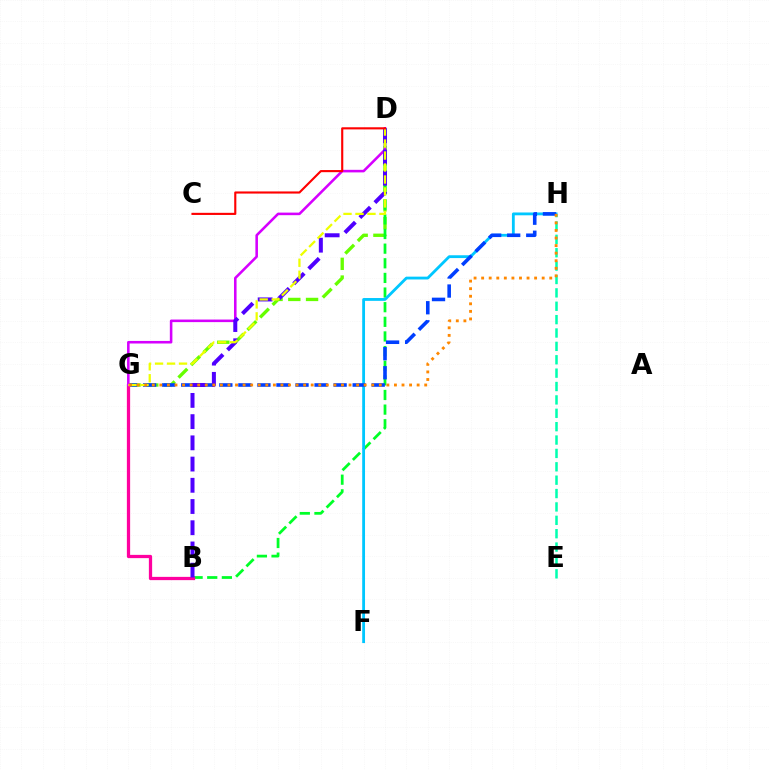{('E', 'H'): [{'color': '#00ffaf', 'line_style': 'dashed', 'thickness': 1.82}], ('D', 'G'): [{'color': '#66ff00', 'line_style': 'dashed', 'thickness': 2.41}, {'color': '#d600ff', 'line_style': 'solid', 'thickness': 1.85}, {'color': '#eeff00', 'line_style': 'dashed', 'thickness': 1.63}], ('B', 'D'): [{'color': '#00ff27', 'line_style': 'dashed', 'thickness': 1.99}, {'color': '#4f00ff', 'line_style': 'dashed', 'thickness': 2.88}], ('F', 'H'): [{'color': '#00c7ff', 'line_style': 'solid', 'thickness': 2.03}], ('G', 'H'): [{'color': '#003fff', 'line_style': 'dashed', 'thickness': 2.59}, {'color': '#ff8800', 'line_style': 'dotted', 'thickness': 2.06}], ('B', 'G'): [{'color': '#ff00a0', 'line_style': 'solid', 'thickness': 2.34}], ('C', 'D'): [{'color': '#ff0000', 'line_style': 'solid', 'thickness': 1.53}]}